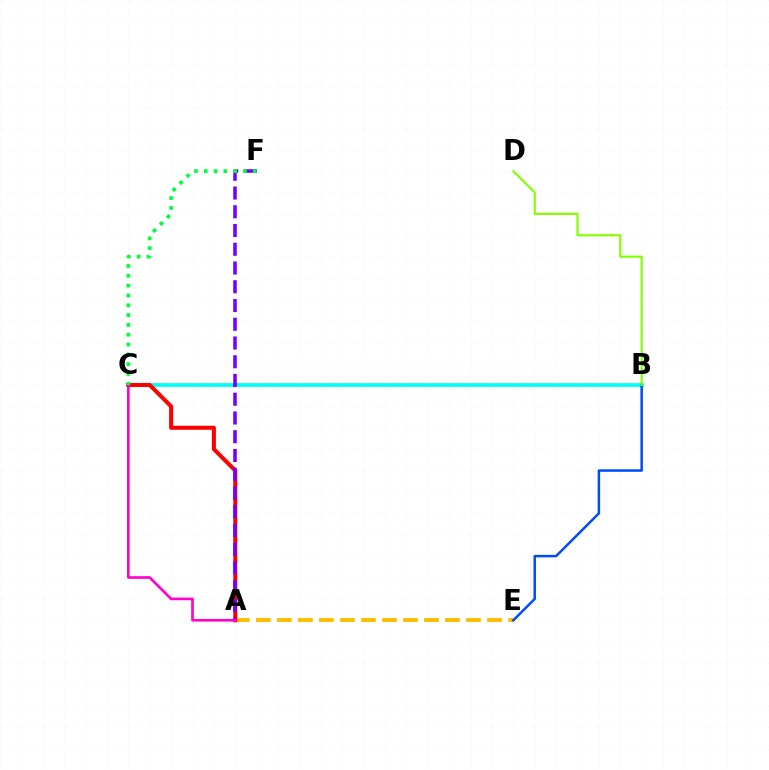{('B', 'C'): [{'color': '#00fff6', 'line_style': 'solid', 'thickness': 2.7}], ('A', 'E'): [{'color': '#ffbd00', 'line_style': 'dashed', 'thickness': 2.86}], ('A', 'C'): [{'color': '#ff0000', 'line_style': 'solid', 'thickness': 2.9}, {'color': '#ff00cf', 'line_style': 'solid', 'thickness': 1.9}], ('B', 'E'): [{'color': '#004bff', 'line_style': 'solid', 'thickness': 1.8}], ('A', 'F'): [{'color': '#7200ff', 'line_style': 'dashed', 'thickness': 2.55}], ('B', 'D'): [{'color': '#84ff00', 'line_style': 'solid', 'thickness': 1.57}], ('C', 'F'): [{'color': '#00ff39', 'line_style': 'dotted', 'thickness': 2.67}]}